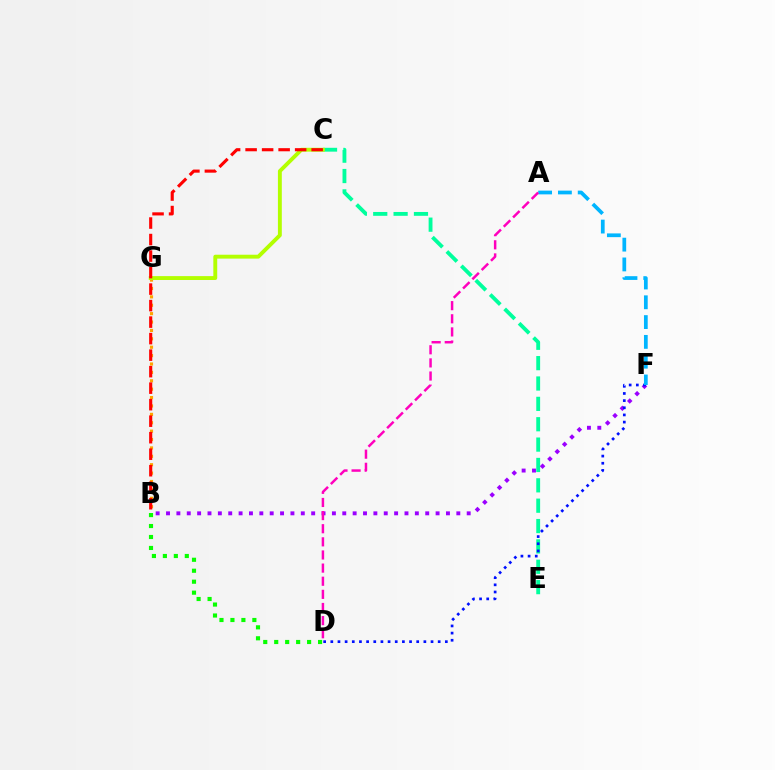{('C', 'E'): [{'color': '#00ff9d', 'line_style': 'dashed', 'thickness': 2.77}], ('B', 'F'): [{'color': '#9b00ff', 'line_style': 'dotted', 'thickness': 2.82}], ('D', 'F'): [{'color': '#0010ff', 'line_style': 'dotted', 'thickness': 1.94}], ('B', 'G'): [{'color': '#ffa500', 'line_style': 'dotted', 'thickness': 2.28}], ('C', 'G'): [{'color': '#b3ff00', 'line_style': 'solid', 'thickness': 2.8}], ('A', 'F'): [{'color': '#00b5ff', 'line_style': 'dashed', 'thickness': 2.69}], ('B', 'D'): [{'color': '#08ff00', 'line_style': 'dotted', 'thickness': 2.98}], ('A', 'D'): [{'color': '#ff00bd', 'line_style': 'dashed', 'thickness': 1.78}], ('B', 'C'): [{'color': '#ff0000', 'line_style': 'dashed', 'thickness': 2.24}]}